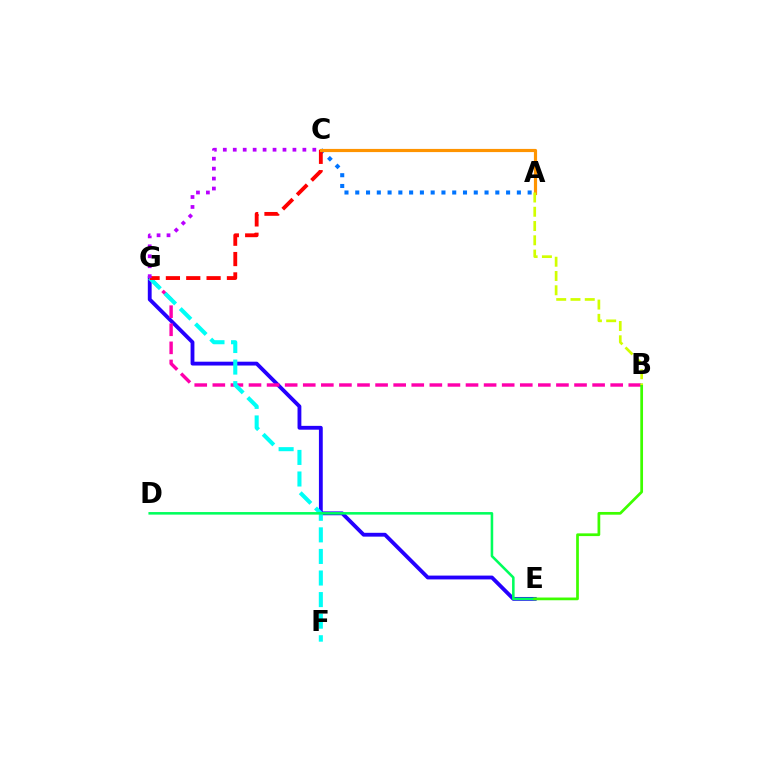{('A', 'C'): [{'color': '#0074ff', 'line_style': 'dotted', 'thickness': 2.93}, {'color': '#ff9400', 'line_style': 'solid', 'thickness': 2.28}], ('E', 'G'): [{'color': '#2500ff', 'line_style': 'solid', 'thickness': 2.76}], ('B', 'G'): [{'color': '#ff00ac', 'line_style': 'dashed', 'thickness': 2.46}], ('F', 'G'): [{'color': '#00fff6', 'line_style': 'dashed', 'thickness': 2.93}], ('C', 'G'): [{'color': '#ff0000', 'line_style': 'dashed', 'thickness': 2.76}, {'color': '#b900ff', 'line_style': 'dotted', 'thickness': 2.7}], ('D', 'E'): [{'color': '#00ff5c', 'line_style': 'solid', 'thickness': 1.84}], ('B', 'E'): [{'color': '#3dff00', 'line_style': 'solid', 'thickness': 1.96}], ('A', 'B'): [{'color': '#d1ff00', 'line_style': 'dashed', 'thickness': 1.94}]}